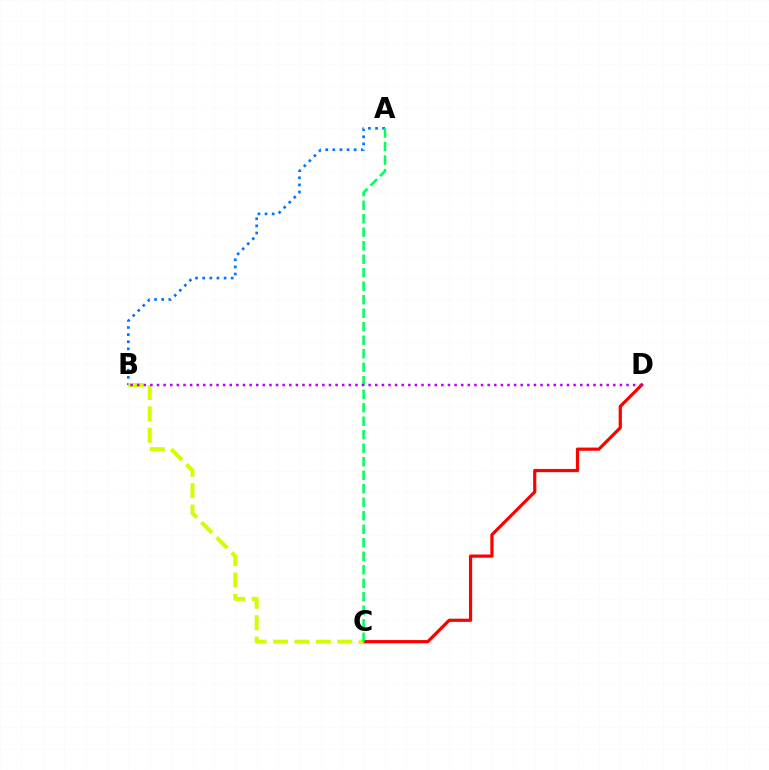{('A', 'B'): [{'color': '#0074ff', 'line_style': 'dotted', 'thickness': 1.94}], ('C', 'D'): [{'color': '#ff0000', 'line_style': 'solid', 'thickness': 2.31}], ('B', 'C'): [{'color': '#d1ff00', 'line_style': 'dashed', 'thickness': 2.91}], ('A', 'C'): [{'color': '#00ff5c', 'line_style': 'dashed', 'thickness': 1.83}], ('B', 'D'): [{'color': '#b900ff', 'line_style': 'dotted', 'thickness': 1.8}]}